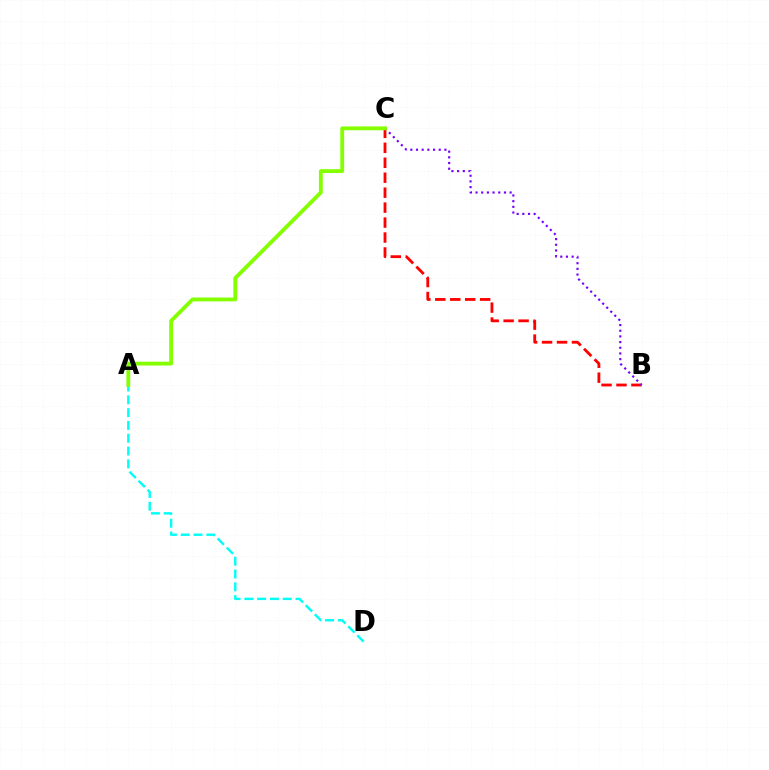{('A', 'D'): [{'color': '#00fff6', 'line_style': 'dashed', 'thickness': 1.74}], ('B', 'C'): [{'color': '#ff0000', 'line_style': 'dashed', 'thickness': 2.03}, {'color': '#7200ff', 'line_style': 'dotted', 'thickness': 1.54}], ('A', 'C'): [{'color': '#84ff00', 'line_style': 'solid', 'thickness': 2.76}]}